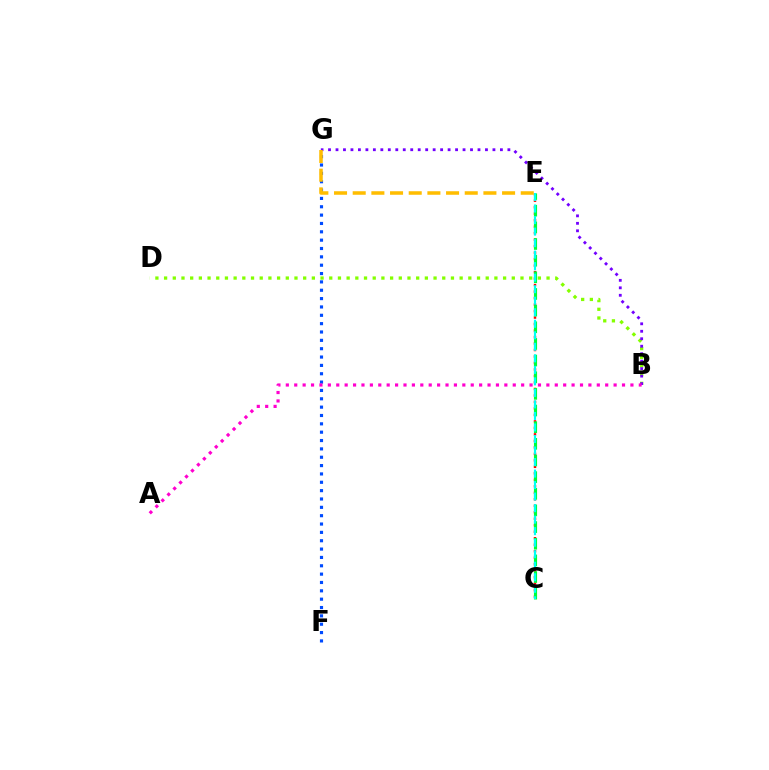{('C', 'E'): [{'color': '#ff0000', 'line_style': 'dotted', 'thickness': 1.76}, {'color': '#00ff39', 'line_style': 'dashed', 'thickness': 2.26}, {'color': '#00fff6', 'line_style': 'dashed', 'thickness': 1.57}], ('F', 'G'): [{'color': '#004bff', 'line_style': 'dotted', 'thickness': 2.27}], ('B', 'D'): [{'color': '#84ff00', 'line_style': 'dotted', 'thickness': 2.36}], ('B', 'G'): [{'color': '#7200ff', 'line_style': 'dotted', 'thickness': 2.03}], ('E', 'G'): [{'color': '#ffbd00', 'line_style': 'dashed', 'thickness': 2.54}], ('A', 'B'): [{'color': '#ff00cf', 'line_style': 'dotted', 'thickness': 2.28}]}